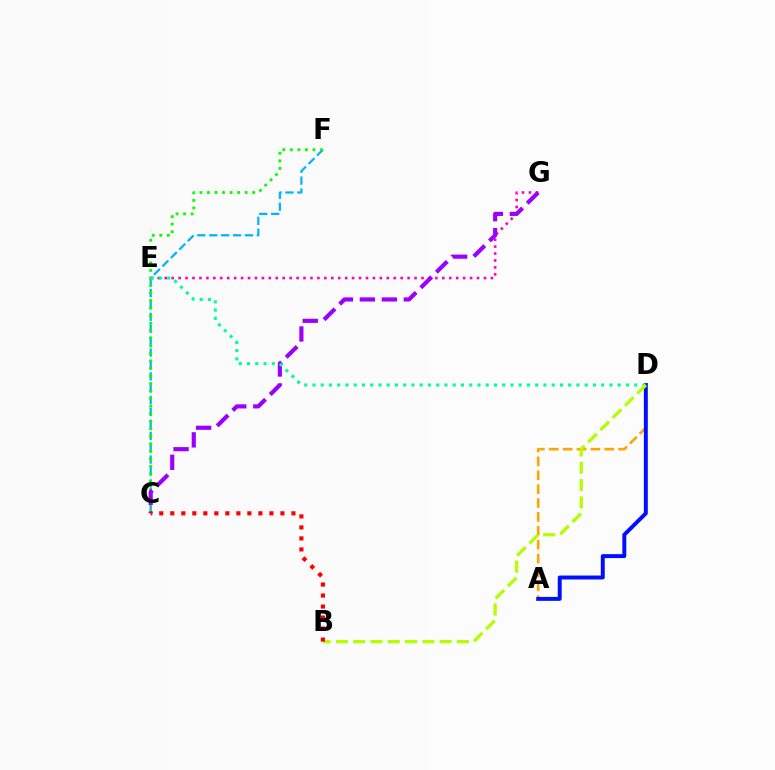{('C', 'F'): [{'color': '#00b5ff', 'line_style': 'dashed', 'thickness': 1.62}, {'color': '#08ff00', 'line_style': 'dotted', 'thickness': 2.05}], ('E', 'G'): [{'color': '#ff00bd', 'line_style': 'dotted', 'thickness': 1.89}], ('A', 'D'): [{'color': '#ffa500', 'line_style': 'dashed', 'thickness': 1.89}, {'color': '#0010ff', 'line_style': 'solid', 'thickness': 2.84}], ('C', 'G'): [{'color': '#9b00ff', 'line_style': 'dashed', 'thickness': 2.99}], ('D', 'E'): [{'color': '#00ff9d', 'line_style': 'dotted', 'thickness': 2.24}], ('B', 'D'): [{'color': '#b3ff00', 'line_style': 'dashed', 'thickness': 2.35}], ('B', 'C'): [{'color': '#ff0000', 'line_style': 'dotted', 'thickness': 2.99}]}